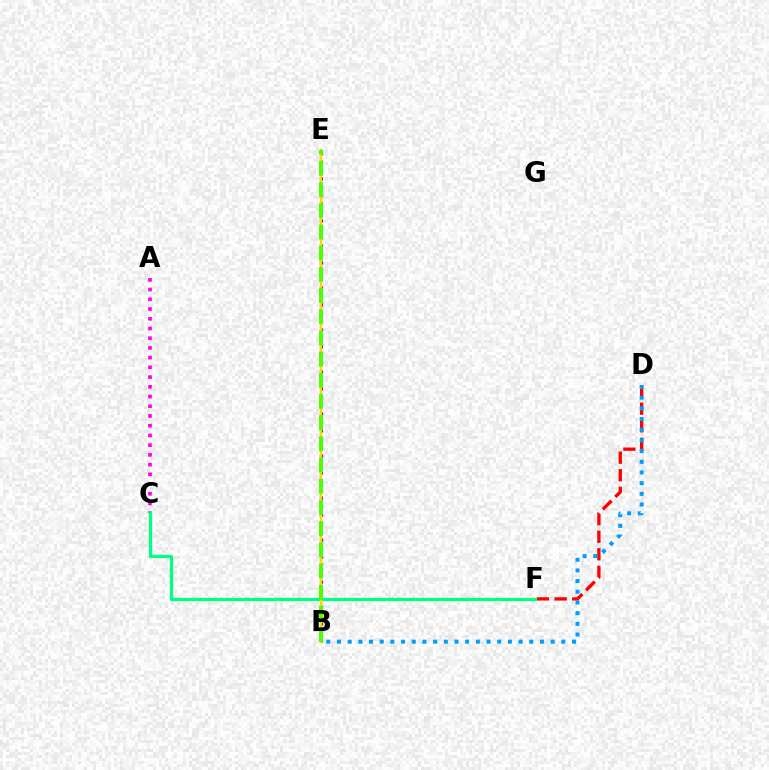{('D', 'F'): [{'color': '#ff0000', 'line_style': 'dashed', 'thickness': 2.39}], ('A', 'C'): [{'color': '#ff00ed', 'line_style': 'dotted', 'thickness': 2.64}], ('B', 'D'): [{'color': '#009eff', 'line_style': 'dotted', 'thickness': 2.9}], ('B', 'E'): [{'color': '#3700ff', 'line_style': 'dotted', 'thickness': 2.28}, {'color': '#ffd500', 'line_style': 'solid', 'thickness': 1.74}, {'color': '#4fff00', 'line_style': 'dashed', 'thickness': 2.88}], ('C', 'F'): [{'color': '#00ff86', 'line_style': 'solid', 'thickness': 2.34}]}